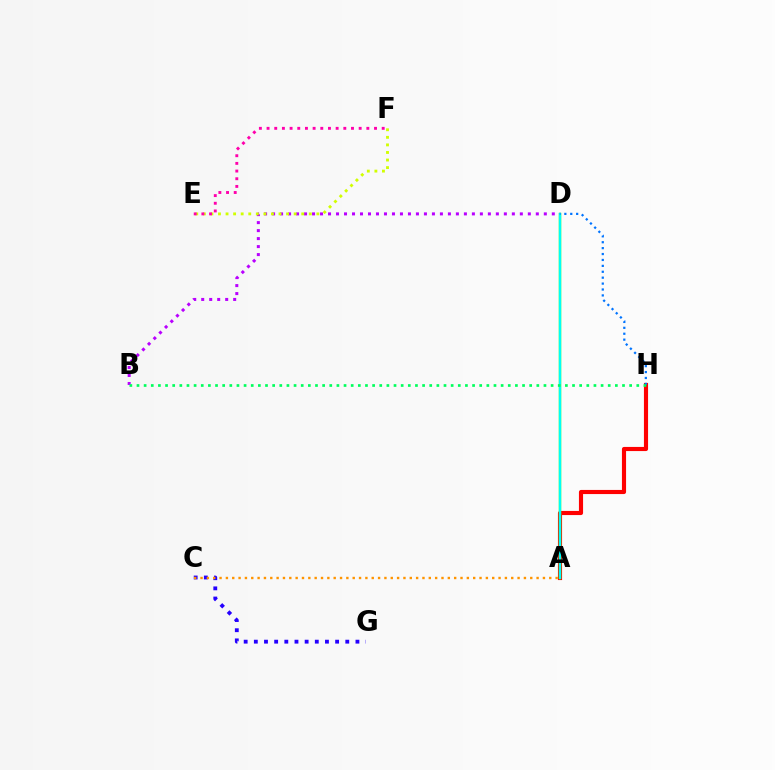{('B', 'D'): [{'color': '#b900ff', 'line_style': 'dotted', 'thickness': 2.17}], ('C', 'G'): [{'color': '#2500ff', 'line_style': 'dotted', 'thickness': 2.76}], ('A', 'H'): [{'color': '#ff0000', 'line_style': 'solid', 'thickness': 2.97}], ('E', 'F'): [{'color': '#d1ff00', 'line_style': 'dotted', 'thickness': 2.06}, {'color': '#ff00ac', 'line_style': 'dotted', 'thickness': 2.09}], ('A', 'D'): [{'color': '#3dff00', 'line_style': 'solid', 'thickness': 1.75}, {'color': '#00fff6', 'line_style': 'solid', 'thickness': 1.63}], ('D', 'H'): [{'color': '#0074ff', 'line_style': 'dotted', 'thickness': 1.61}], ('A', 'C'): [{'color': '#ff9400', 'line_style': 'dotted', 'thickness': 1.72}], ('B', 'H'): [{'color': '#00ff5c', 'line_style': 'dotted', 'thickness': 1.94}]}